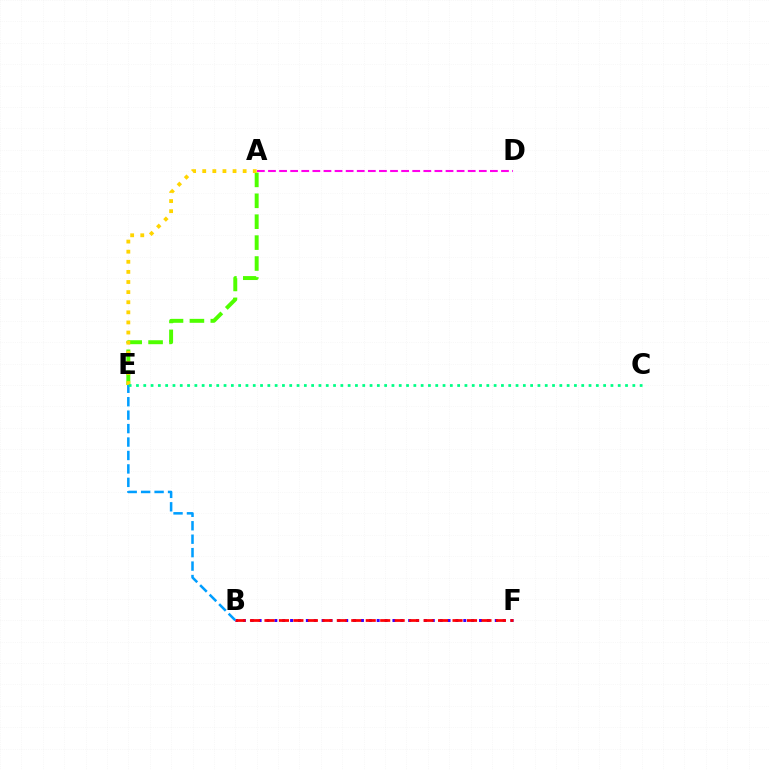{('A', 'E'): [{'color': '#4fff00', 'line_style': 'dashed', 'thickness': 2.84}, {'color': '#ffd500', 'line_style': 'dotted', 'thickness': 2.75}], ('B', 'F'): [{'color': '#3700ff', 'line_style': 'dotted', 'thickness': 2.14}, {'color': '#ff0000', 'line_style': 'dashed', 'thickness': 1.97}], ('A', 'D'): [{'color': '#ff00ed', 'line_style': 'dashed', 'thickness': 1.51}], ('B', 'E'): [{'color': '#009eff', 'line_style': 'dashed', 'thickness': 1.83}], ('C', 'E'): [{'color': '#00ff86', 'line_style': 'dotted', 'thickness': 1.98}]}